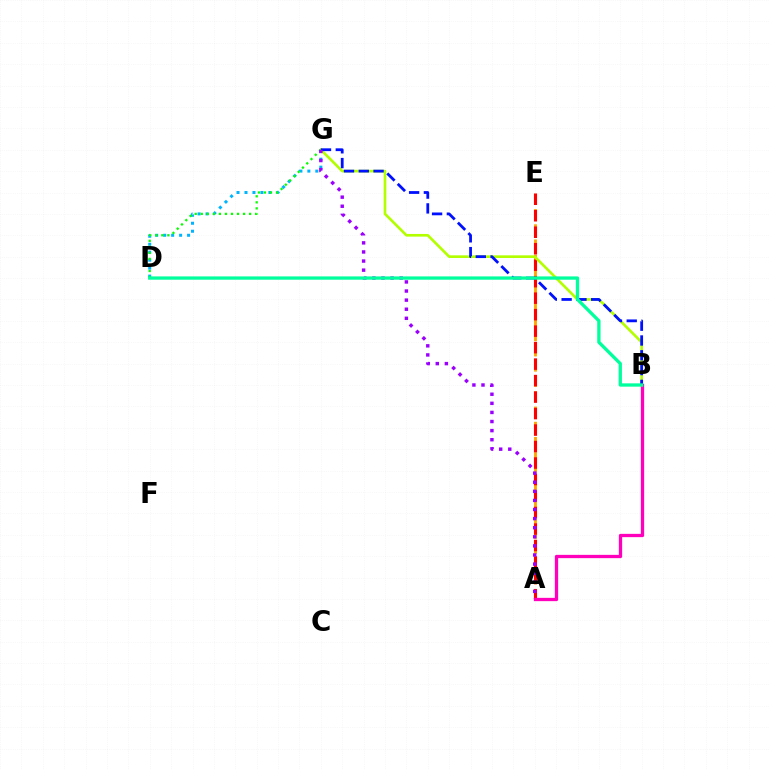{('A', 'E'): [{'color': '#ffa500', 'line_style': 'dashed', 'thickness': 2.06}, {'color': '#ff0000', 'line_style': 'dashed', 'thickness': 2.24}], ('A', 'B'): [{'color': '#ff00bd', 'line_style': 'solid', 'thickness': 2.37}], ('D', 'G'): [{'color': '#00b5ff', 'line_style': 'dotted', 'thickness': 2.17}, {'color': '#08ff00', 'line_style': 'dotted', 'thickness': 1.64}], ('B', 'G'): [{'color': '#b3ff00', 'line_style': 'solid', 'thickness': 1.91}, {'color': '#0010ff', 'line_style': 'dashed', 'thickness': 2.01}], ('A', 'G'): [{'color': '#9b00ff', 'line_style': 'dotted', 'thickness': 2.47}], ('B', 'D'): [{'color': '#00ff9d', 'line_style': 'solid', 'thickness': 2.37}]}